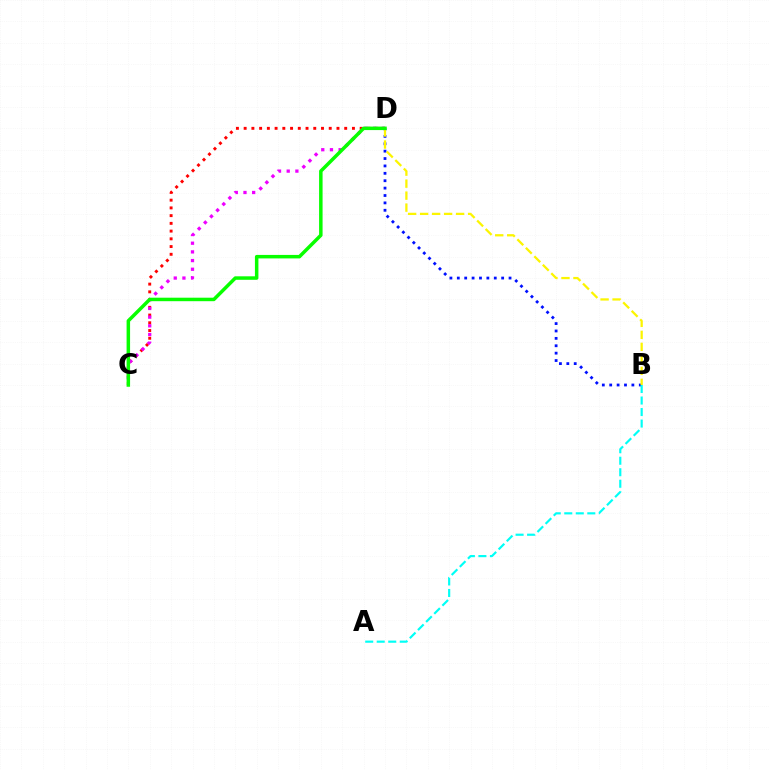{('C', 'D'): [{'color': '#ff0000', 'line_style': 'dotted', 'thickness': 2.1}, {'color': '#ee00ff', 'line_style': 'dotted', 'thickness': 2.36}, {'color': '#08ff00', 'line_style': 'solid', 'thickness': 2.52}], ('B', 'D'): [{'color': '#0010ff', 'line_style': 'dotted', 'thickness': 2.01}, {'color': '#fcf500', 'line_style': 'dashed', 'thickness': 1.63}], ('A', 'B'): [{'color': '#00fff6', 'line_style': 'dashed', 'thickness': 1.56}]}